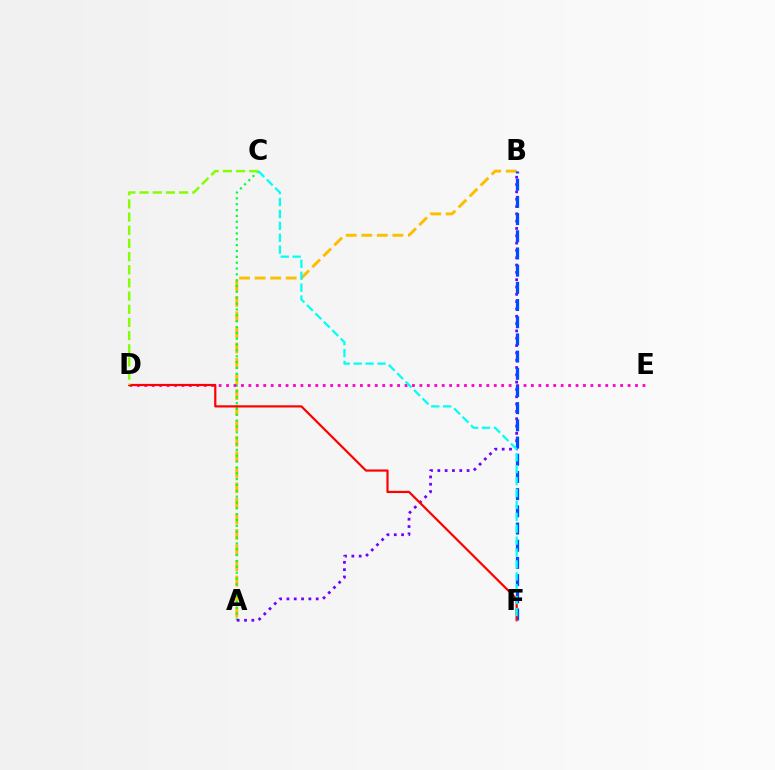{('A', 'B'): [{'color': '#ffbd00', 'line_style': 'dashed', 'thickness': 2.11}, {'color': '#7200ff', 'line_style': 'dotted', 'thickness': 1.99}], ('A', 'C'): [{'color': '#00ff39', 'line_style': 'dotted', 'thickness': 1.59}], ('D', 'E'): [{'color': '#ff00cf', 'line_style': 'dotted', 'thickness': 2.02}], ('B', 'F'): [{'color': '#004bff', 'line_style': 'dashed', 'thickness': 2.34}], ('D', 'F'): [{'color': '#ff0000', 'line_style': 'solid', 'thickness': 1.58}], ('C', 'D'): [{'color': '#84ff00', 'line_style': 'dashed', 'thickness': 1.79}], ('C', 'F'): [{'color': '#00fff6', 'line_style': 'dashed', 'thickness': 1.62}]}